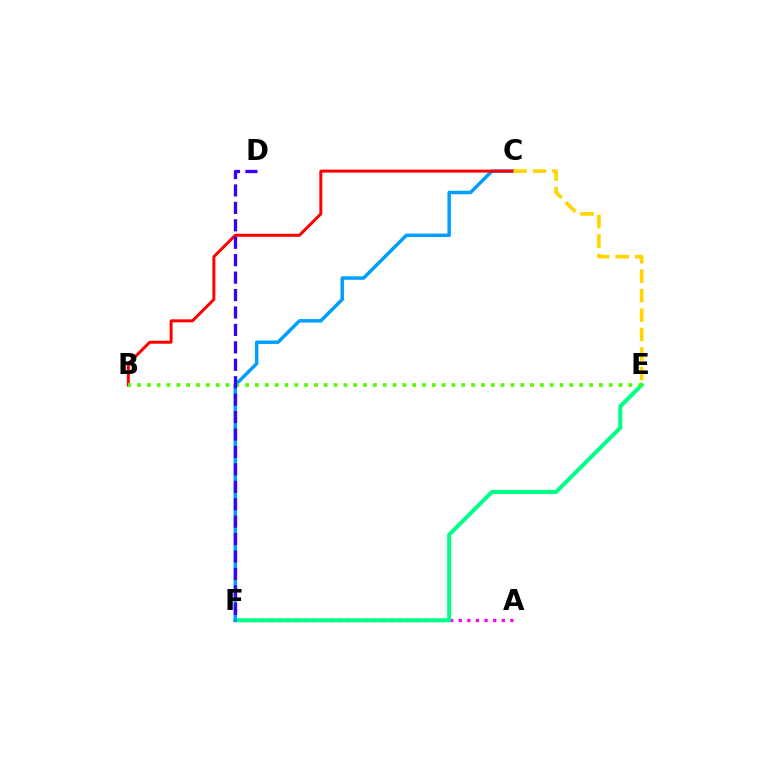{('A', 'F'): [{'color': '#ff00ed', 'line_style': 'dotted', 'thickness': 2.34}], ('E', 'F'): [{'color': '#00ff86', 'line_style': 'solid', 'thickness': 2.92}], ('C', 'F'): [{'color': '#009eff', 'line_style': 'solid', 'thickness': 2.5}], ('B', 'C'): [{'color': '#ff0000', 'line_style': 'solid', 'thickness': 2.14}], ('B', 'E'): [{'color': '#4fff00', 'line_style': 'dotted', 'thickness': 2.67}], ('C', 'E'): [{'color': '#ffd500', 'line_style': 'dashed', 'thickness': 2.64}], ('D', 'F'): [{'color': '#3700ff', 'line_style': 'dashed', 'thickness': 2.37}]}